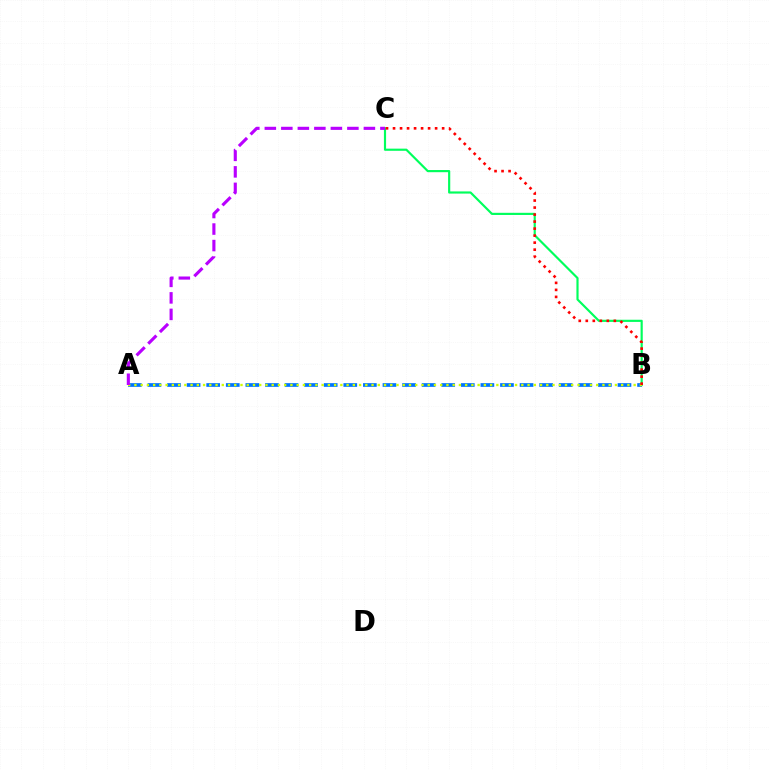{('A', 'B'): [{'color': '#0074ff', 'line_style': 'dashed', 'thickness': 2.66}, {'color': '#d1ff00', 'line_style': 'dotted', 'thickness': 1.7}], ('B', 'C'): [{'color': '#00ff5c', 'line_style': 'solid', 'thickness': 1.56}, {'color': '#ff0000', 'line_style': 'dotted', 'thickness': 1.91}], ('A', 'C'): [{'color': '#b900ff', 'line_style': 'dashed', 'thickness': 2.24}]}